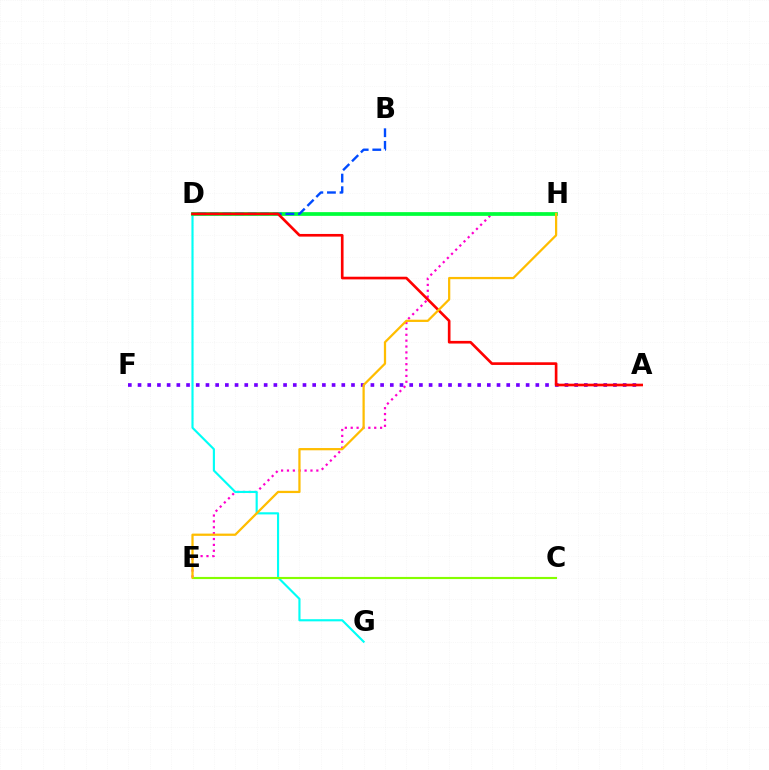{('E', 'H'): [{'color': '#ff00cf', 'line_style': 'dotted', 'thickness': 1.6}, {'color': '#ffbd00', 'line_style': 'solid', 'thickness': 1.62}], ('D', 'G'): [{'color': '#00fff6', 'line_style': 'solid', 'thickness': 1.54}], ('C', 'E'): [{'color': '#84ff00', 'line_style': 'solid', 'thickness': 1.54}], ('D', 'H'): [{'color': '#00ff39', 'line_style': 'solid', 'thickness': 2.68}], ('B', 'D'): [{'color': '#004bff', 'line_style': 'dashed', 'thickness': 1.71}], ('A', 'F'): [{'color': '#7200ff', 'line_style': 'dotted', 'thickness': 2.64}], ('A', 'D'): [{'color': '#ff0000', 'line_style': 'solid', 'thickness': 1.91}]}